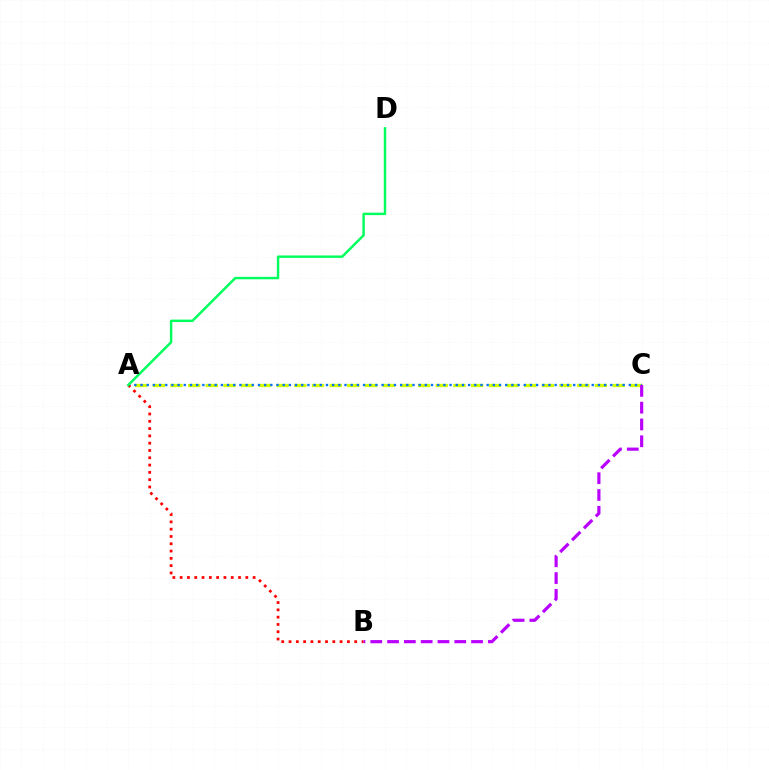{('A', 'C'): [{'color': '#d1ff00', 'line_style': 'dashed', 'thickness': 2.4}, {'color': '#0074ff', 'line_style': 'dotted', 'thickness': 1.68}], ('A', 'B'): [{'color': '#ff0000', 'line_style': 'dotted', 'thickness': 1.98}], ('A', 'D'): [{'color': '#00ff5c', 'line_style': 'solid', 'thickness': 1.75}], ('B', 'C'): [{'color': '#b900ff', 'line_style': 'dashed', 'thickness': 2.28}]}